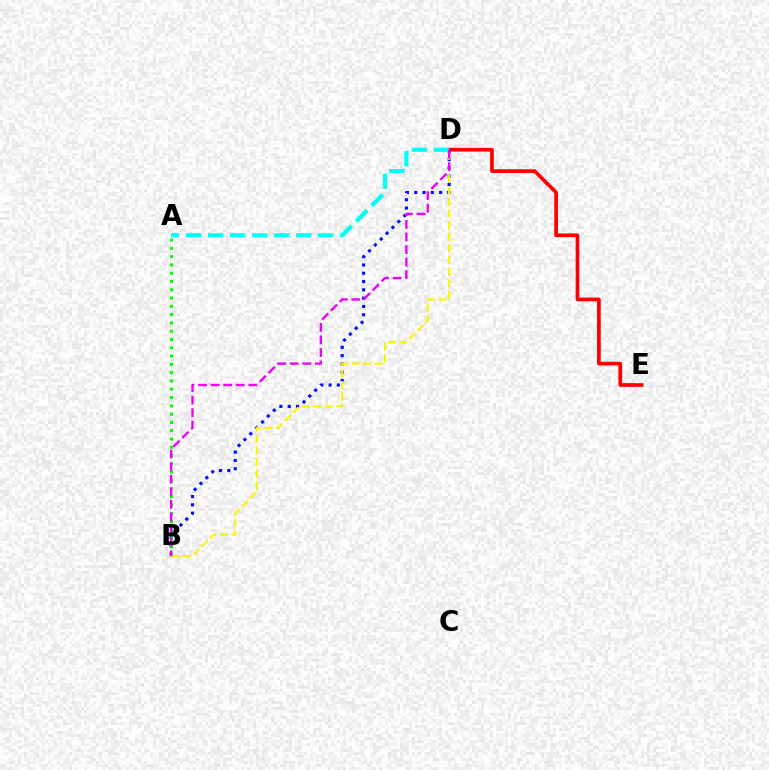{('D', 'E'): [{'color': '#ff0000', 'line_style': 'solid', 'thickness': 2.67}], ('B', 'D'): [{'color': '#0010ff', 'line_style': 'dotted', 'thickness': 2.25}, {'color': '#fcf500', 'line_style': 'dashed', 'thickness': 1.57}, {'color': '#ee00ff', 'line_style': 'dashed', 'thickness': 1.71}], ('A', 'B'): [{'color': '#08ff00', 'line_style': 'dotted', 'thickness': 2.25}], ('A', 'D'): [{'color': '#00fff6', 'line_style': 'dashed', 'thickness': 2.99}]}